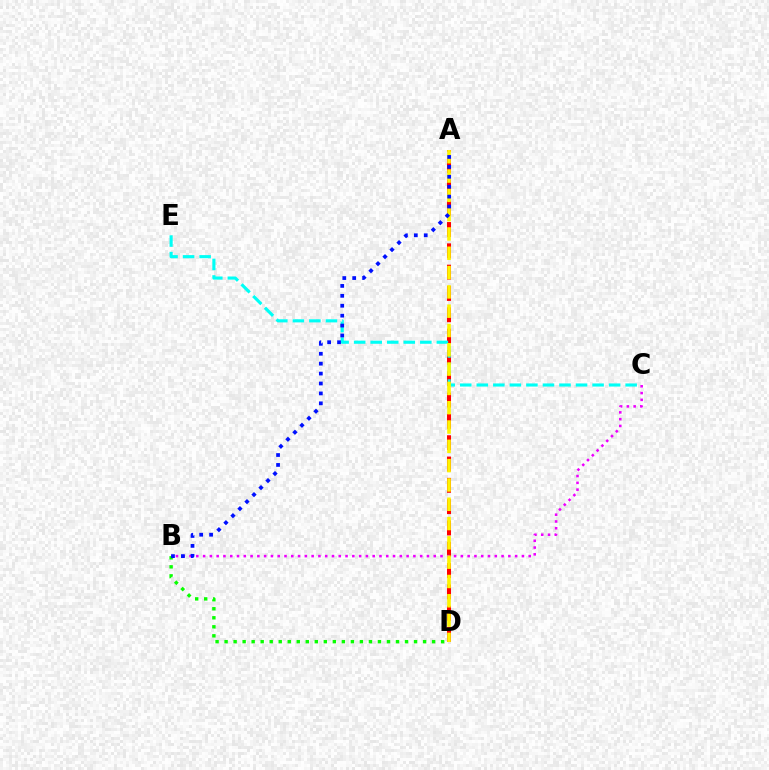{('A', 'D'): [{'color': '#ff0000', 'line_style': 'dashed', 'thickness': 2.9}, {'color': '#fcf500', 'line_style': 'dashed', 'thickness': 2.62}], ('C', 'E'): [{'color': '#00fff6', 'line_style': 'dashed', 'thickness': 2.25}], ('B', 'C'): [{'color': '#ee00ff', 'line_style': 'dotted', 'thickness': 1.84}], ('B', 'D'): [{'color': '#08ff00', 'line_style': 'dotted', 'thickness': 2.45}], ('A', 'B'): [{'color': '#0010ff', 'line_style': 'dotted', 'thickness': 2.69}]}